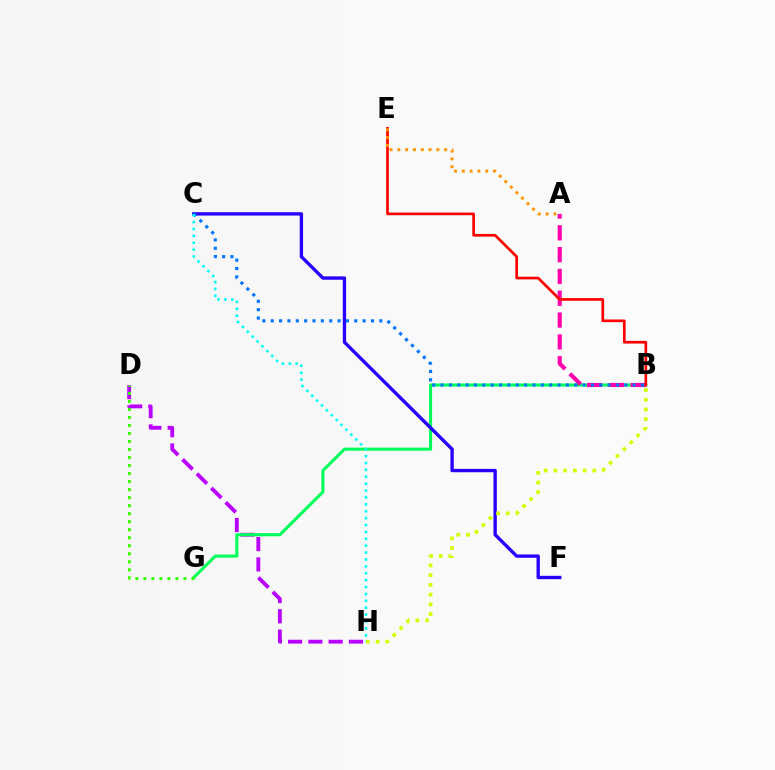{('D', 'H'): [{'color': '#b900ff', 'line_style': 'dashed', 'thickness': 2.76}], ('B', 'G'): [{'color': '#00ff5c', 'line_style': 'solid', 'thickness': 2.22}], ('C', 'F'): [{'color': '#2500ff', 'line_style': 'solid', 'thickness': 2.42}], ('A', 'B'): [{'color': '#ff00ac', 'line_style': 'dashed', 'thickness': 2.96}], ('B', 'C'): [{'color': '#0074ff', 'line_style': 'dotted', 'thickness': 2.27}], ('B', 'E'): [{'color': '#ff0000', 'line_style': 'solid', 'thickness': 1.94}], ('A', 'E'): [{'color': '#ff9400', 'line_style': 'dotted', 'thickness': 2.12}], ('C', 'H'): [{'color': '#00fff6', 'line_style': 'dotted', 'thickness': 1.87}], ('D', 'G'): [{'color': '#3dff00', 'line_style': 'dotted', 'thickness': 2.18}], ('B', 'H'): [{'color': '#d1ff00', 'line_style': 'dotted', 'thickness': 2.64}]}